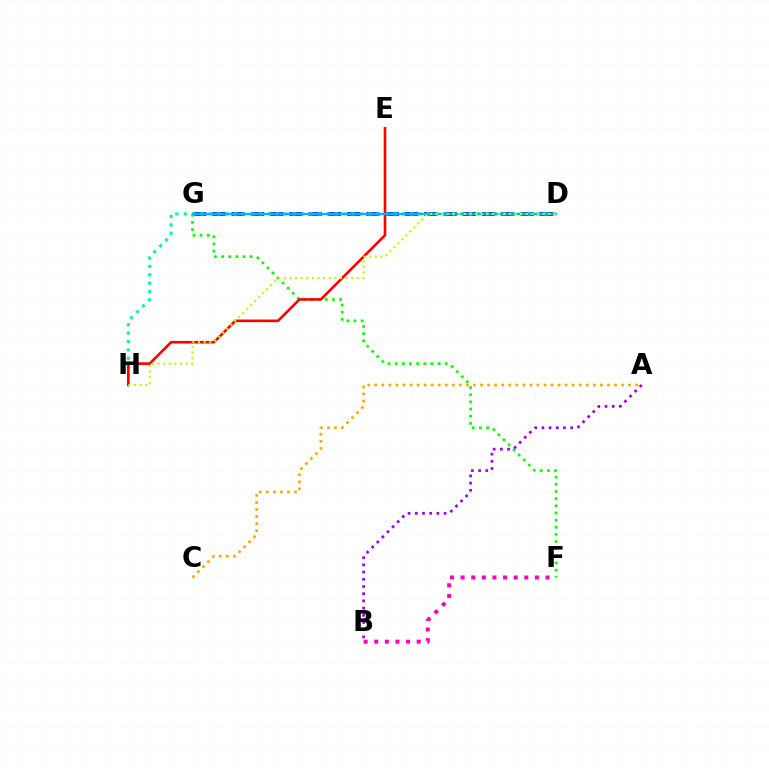{('D', 'G'): [{'color': '#0010ff', 'line_style': 'dashed', 'thickness': 2.62}, {'color': '#00b5ff', 'line_style': 'solid', 'thickness': 1.65}], ('A', 'C'): [{'color': '#ffa500', 'line_style': 'dotted', 'thickness': 1.92}], ('F', 'G'): [{'color': '#08ff00', 'line_style': 'dotted', 'thickness': 1.94}], ('D', 'H'): [{'color': '#00ff9d', 'line_style': 'dotted', 'thickness': 2.28}, {'color': '#b3ff00', 'line_style': 'dotted', 'thickness': 1.53}], ('E', 'H'): [{'color': '#ff0000', 'line_style': 'solid', 'thickness': 1.89}], ('A', 'B'): [{'color': '#9b00ff', 'line_style': 'dotted', 'thickness': 1.96}], ('B', 'F'): [{'color': '#ff00bd', 'line_style': 'dotted', 'thickness': 2.88}]}